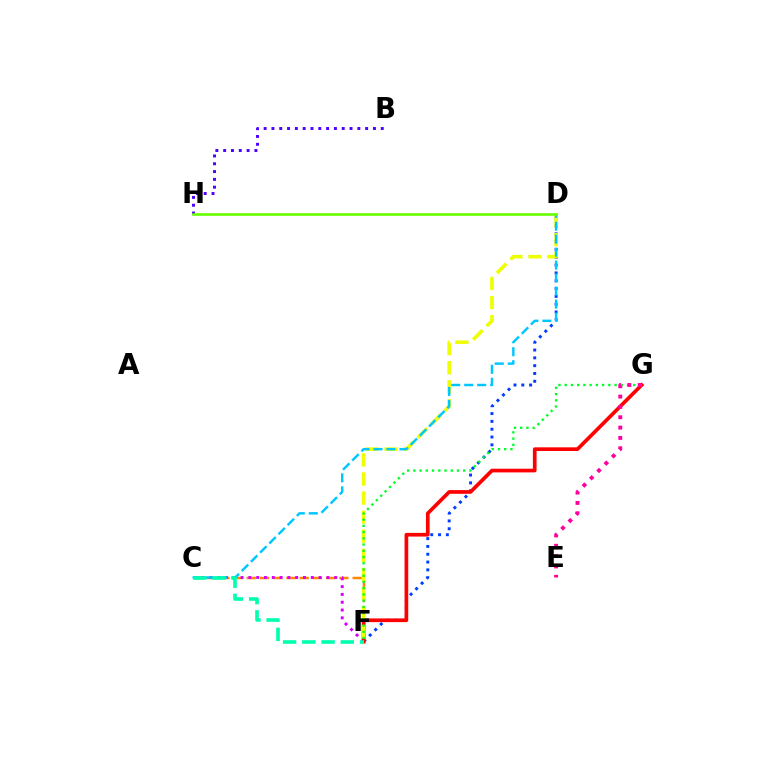{('D', 'F'): [{'color': '#003fff', 'line_style': 'dotted', 'thickness': 2.12}, {'color': '#eeff00', 'line_style': 'dashed', 'thickness': 2.59}], ('C', 'F'): [{'color': '#ff8800', 'line_style': 'dashed', 'thickness': 1.8}, {'color': '#d600ff', 'line_style': 'dotted', 'thickness': 2.12}, {'color': '#00ffaf', 'line_style': 'dashed', 'thickness': 2.61}], ('F', 'G'): [{'color': '#ff0000', 'line_style': 'solid', 'thickness': 2.66}, {'color': '#00ff27', 'line_style': 'dotted', 'thickness': 1.69}], ('C', 'D'): [{'color': '#00c7ff', 'line_style': 'dashed', 'thickness': 1.76}], ('B', 'H'): [{'color': '#4f00ff', 'line_style': 'dotted', 'thickness': 2.12}], ('D', 'H'): [{'color': '#66ff00', 'line_style': 'solid', 'thickness': 1.89}], ('E', 'G'): [{'color': '#ff00a0', 'line_style': 'dotted', 'thickness': 2.81}]}